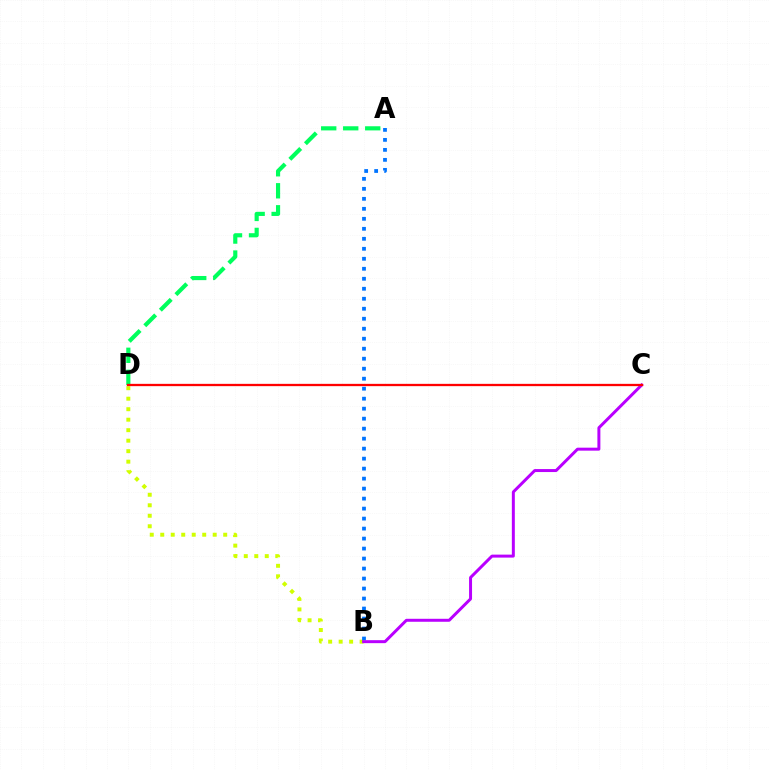{('B', 'D'): [{'color': '#d1ff00', 'line_style': 'dotted', 'thickness': 2.85}], ('A', 'B'): [{'color': '#0074ff', 'line_style': 'dotted', 'thickness': 2.72}], ('B', 'C'): [{'color': '#b900ff', 'line_style': 'solid', 'thickness': 2.15}], ('A', 'D'): [{'color': '#00ff5c', 'line_style': 'dashed', 'thickness': 2.99}], ('C', 'D'): [{'color': '#ff0000', 'line_style': 'solid', 'thickness': 1.65}]}